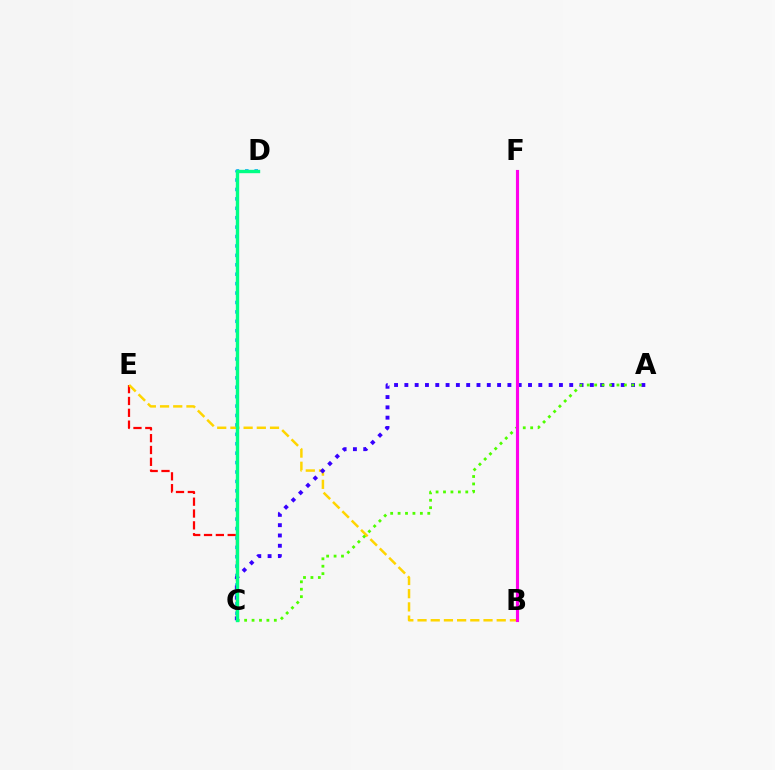{('C', 'E'): [{'color': '#ff0000', 'line_style': 'dashed', 'thickness': 1.61}], ('B', 'E'): [{'color': '#ffd500', 'line_style': 'dashed', 'thickness': 1.79}], ('C', 'D'): [{'color': '#009eff', 'line_style': 'dotted', 'thickness': 2.56}, {'color': '#00ff86', 'line_style': 'solid', 'thickness': 2.43}], ('A', 'C'): [{'color': '#3700ff', 'line_style': 'dotted', 'thickness': 2.8}, {'color': '#4fff00', 'line_style': 'dotted', 'thickness': 2.02}], ('B', 'F'): [{'color': '#ff00ed', 'line_style': 'solid', 'thickness': 2.25}]}